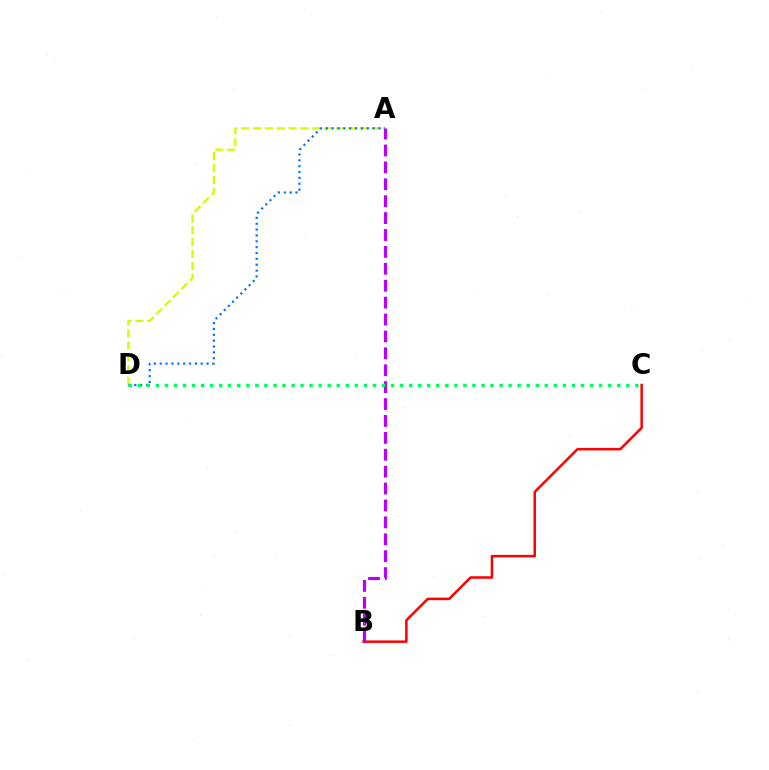{('A', 'D'): [{'color': '#d1ff00', 'line_style': 'dashed', 'thickness': 1.61}, {'color': '#0074ff', 'line_style': 'dotted', 'thickness': 1.59}], ('B', 'C'): [{'color': '#ff0000', 'line_style': 'solid', 'thickness': 1.8}], ('A', 'B'): [{'color': '#b900ff', 'line_style': 'dashed', 'thickness': 2.3}], ('C', 'D'): [{'color': '#00ff5c', 'line_style': 'dotted', 'thickness': 2.46}]}